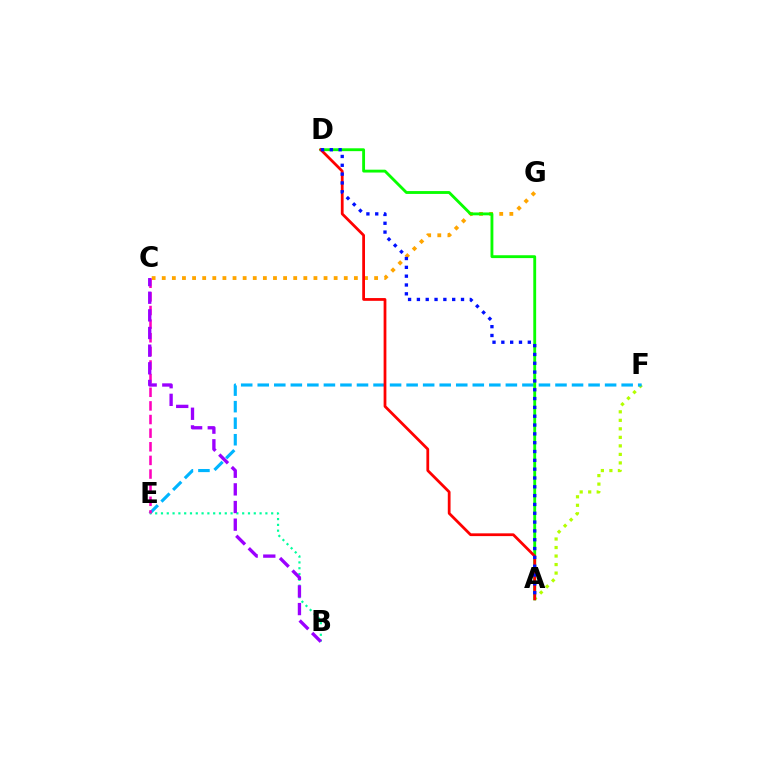{('A', 'F'): [{'color': '#b3ff00', 'line_style': 'dotted', 'thickness': 2.31}], ('C', 'G'): [{'color': '#ffa500', 'line_style': 'dotted', 'thickness': 2.75}], ('E', 'F'): [{'color': '#00b5ff', 'line_style': 'dashed', 'thickness': 2.25}], ('A', 'D'): [{'color': '#08ff00', 'line_style': 'solid', 'thickness': 2.06}, {'color': '#ff0000', 'line_style': 'solid', 'thickness': 1.99}, {'color': '#0010ff', 'line_style': 'dotted', 'thickness': 2.4}], ('B', 'E'): [{'color': '#00ff9d', 'line_style': 'dotted', 'thickness': 1.58}], ('C', 'E'): [{'color': '#ff00bd', 'line_style': 'dashed', 'thickness': 1.85}], ('B', 'C'): [{'color': '#9b00ff', 'line_style': 'dashed', 'thickness': 2.4}]}